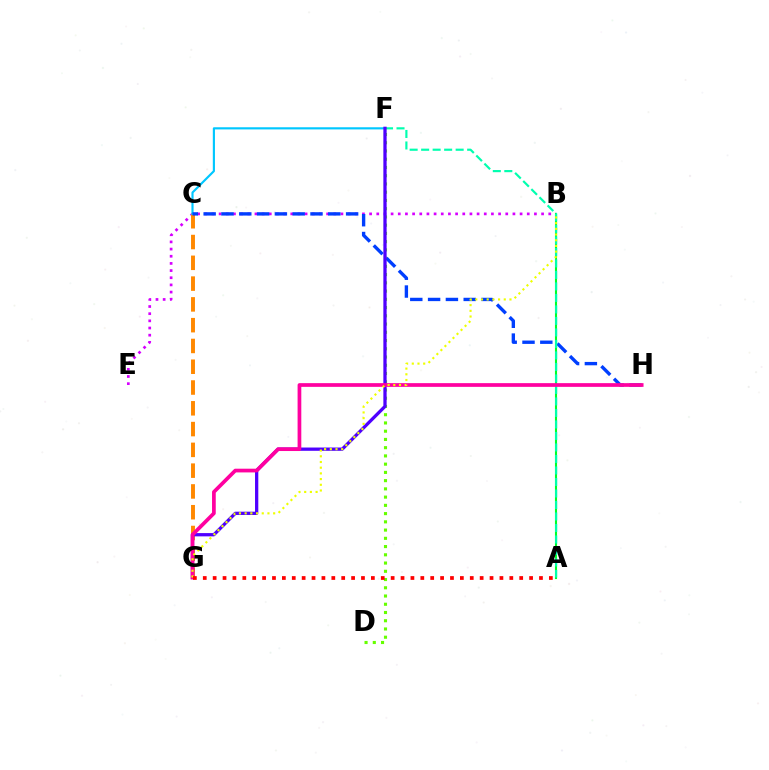{('B', 'E'): [{'color': '#d600ff', 'line_style': 'dotted', 'thickness': 1.95}], ('C', 'G'): [{'color': '#ff8800', 'line_style': 'dashed', 'thickness': 2.82}], ('A', 'B'): [{'color': '#00ff27', 'line_style': 'solid', 'thickness': 1.51}], ('D', 'F'): [{'color': '#66ff00', 'line_style': 'dotted', 'thickness': 2.24}], ('C', 'F'): [{'color': '#00c7ff', 'line_style': 'solid', 'thickness': 1.55}], ('C', 'H'): [{'color': '#003fff', 'line_style': 'dashed', 'thickness': 2.42}], ('A', 'F'): [{'color': '#00ffaf', 'line_style': 'dashed', 'thickness': 1.56}], ('F', 'G'): [{'color': '#4f00ff', 'line_style': 'solid', 'thickness': 2.36}], ('G', 'H'): [{'color': '#ff00a0', 'line_style': 'solid', 'thickness': 2.67}], ('B', 'G'): [{'color': '#eeff00', 'line_style': 'dotted', 'thickness': 1.55}], ('A', 'G'): [{'color': '#ff0000', 'line_style': 'dotted', 'thickness': 2.69}]}